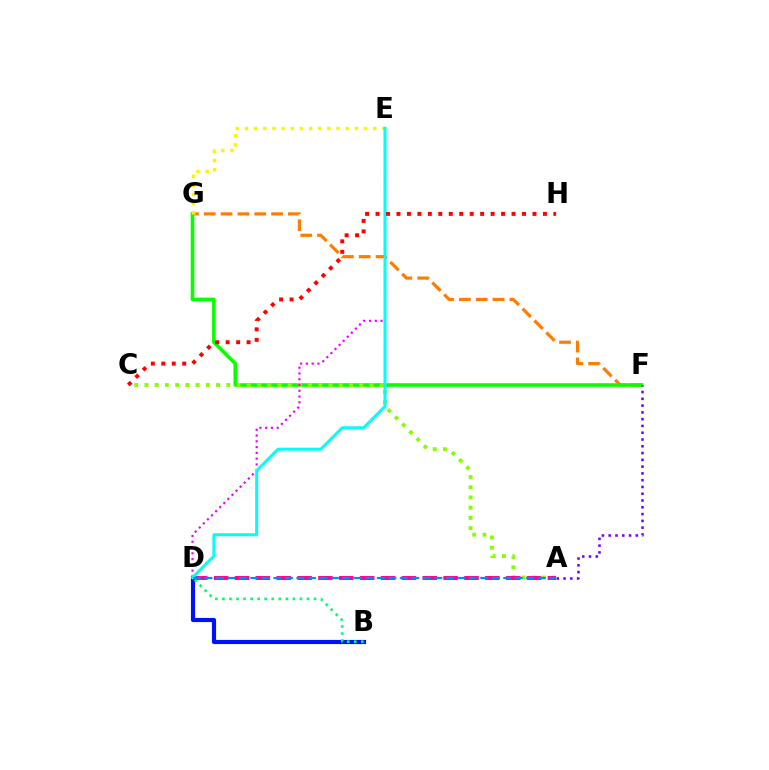{('F', 'G'): [{'color': '#ff7c00', 'line_style': 'dashed', 'thickness': 2.29}, {'color': '#08ff00', 'line_style': 'solid', 'thickness': 2.6}], ('E', 'G'): [{'color': '#fcf500', 'line_style': 'dotted', 'thickness': 2.49}], ('A', 'C'): [{'color': '#84ff00', 'line_style': 'dotted', 'thickness': 2.78}], ('A', 'D'): [{'color': '#ff0094', 'line_style': 'dashed', 'thickness': 2.83}, {'color': '#008cff', 'line_style': 'dashed', 'thickness': 1.56}], ('B', 'D'): [{'color': '#0010ff', 'line_style': 'solid', 'thickness': 2.99}, {'color': '#00ff74', 'line_style': 'dotted', 'thickness': 1.91}], ('D', 'E'): [{'color': '#ee00ff', 'line_style': 'dotted', 'thickness': 1.57}, {'color': '#00fff6', 'line_style': 'solid', 'thickness': 2.16}], ('C', 'H'): [{'color': '#ff0000', 'line_style': 'dotted', 'thickness': 2.84}], ('A', 'F'): [{'color': '#7200ff', 'line_style': 'dotted', 'thickness': 1.84}]}